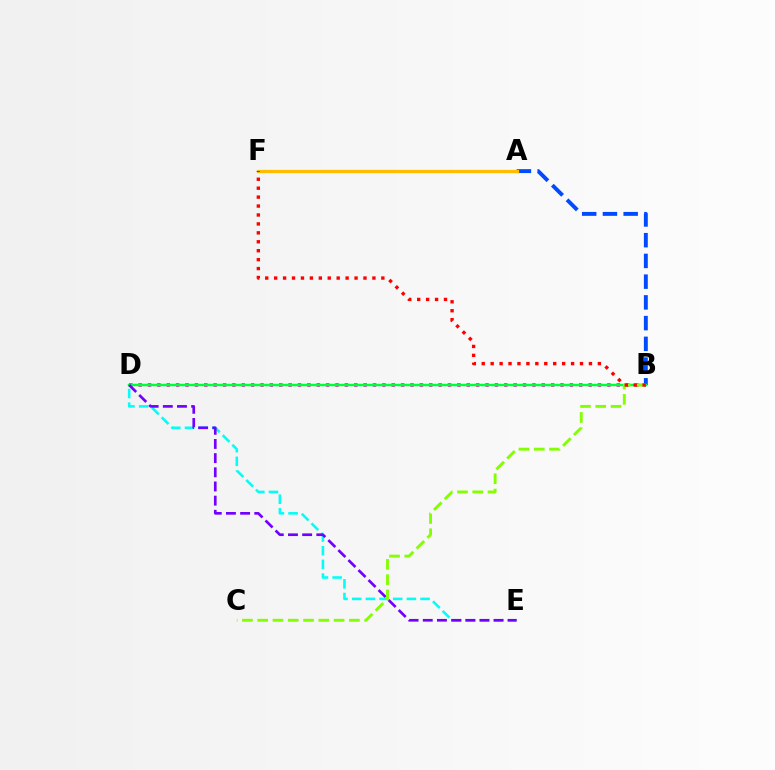{('B', 'D'): [{'color': '#ff00cf', 'line_style': 'dotted', 'thickness': 2.55}, {'color': '#00ff39', 'line_style': 'solid', 'thickness': 1.77}], ('A', 'B'): [{'color': '#004bff', 'line_style': 'dashed', 'thickness': 2.82}], ('D', 'E'): [{'color': '#00fff6', 'line_style': 'dashed', 'thickness': 1.86}, {'color': '#7200ff', 'line_style': 'dashed', 'thickness': 1.93}], ('B', 'C'): [{'color': '#84ff00', 'line_style': 'dashed', 'thickness': 2.08}], ('A', 'F'): [{'color': '#ffbd00', 'line_style': 'solid', 'thickness': 2.36}], ('B', 'F'): [{'color': '#ff0000', 'line_style': 'dotted', 'thickness': 2.43}]}